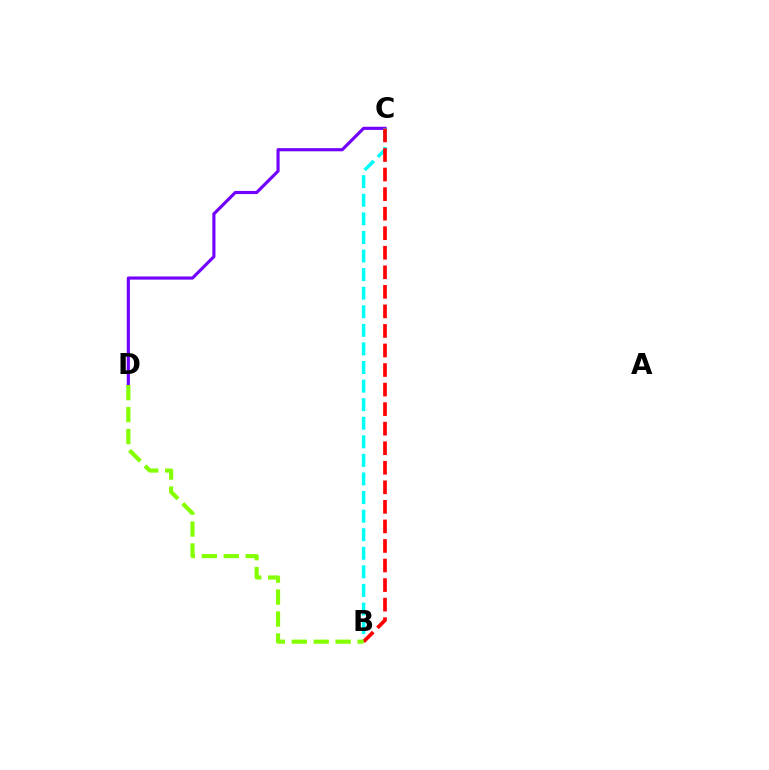{('C', 'D'): [{'color': '#7200ff', 'line_style': 'solid', 'thickness': 2.25}], ('B', 'C'): [{'color': '#00fff6', 'line_style': 'dashed', 'thickness': 2.52}, {'color': '#ff0000', 'line_style': 'dashed', 'thickness': 2.66}], ('B', 'D'): [{'color': '#84ff00', 'line_style': 'dashed', 'thickness': 2.98}]}